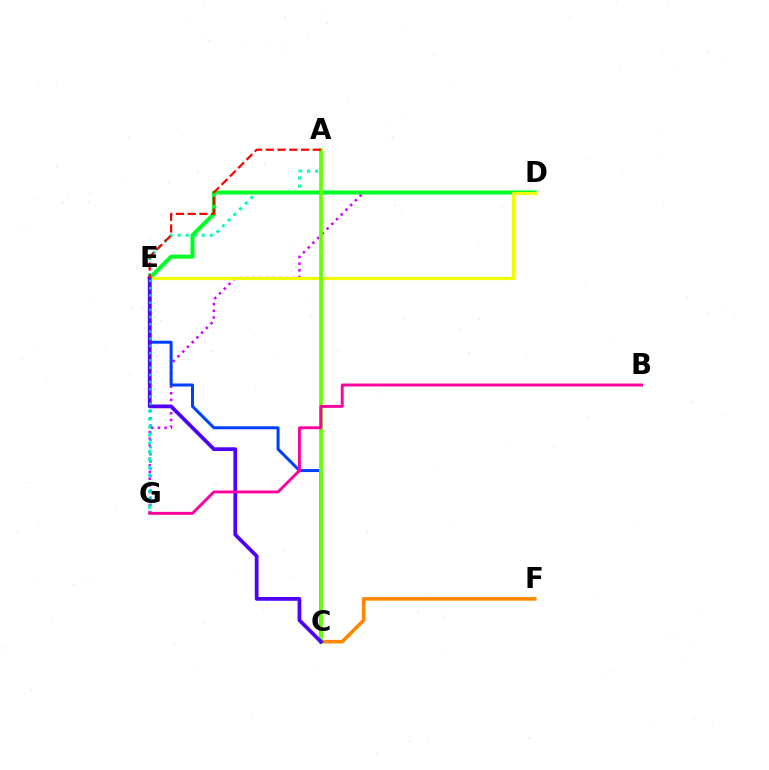{('D', 'G'): [{'color': '#d600ff', 'line_style': 'dotted', 'thickness': 1.81}], ('A', 'G'): [{'color': '#00ffaf', 'line_style': 'dotted', 'thickness': 2.18}], ('C', 'F'): [{'color': '#ff8800', 'line_style': 'solid', 'thickness': 2.59}], ('C', 'E'): [{'color': '#003fff', 'line_style': 'solid', 'thickness': 2.16}, {'color': '#4f00ff', 'line_style': 'solid', 'thickness': 2.7}], ('D', 'E'): [{'color': '#00ff27', 'line_style': 'solid', 'thickness': 2.93}, {'color': '#eeff00', 'line_style': 'solid', 'thickness': 2.29}], ('A', 'C'): [{'color': '#66ff00', 'line_style': 'solid', 'thickness': 2.68}], ('E', 'G'): [{'color': '#00c7ff', 'line_style': 'dotted', 'thickness': 1.96}], ('A', 'E'): [{'color': '#ff0000', 'line_style': 'dashed', 'thickness': 1.59}], ('B', 'G'): [{'color': '#ff00a0', 'line_style': 'solid', 'thickness': 2.1}]}